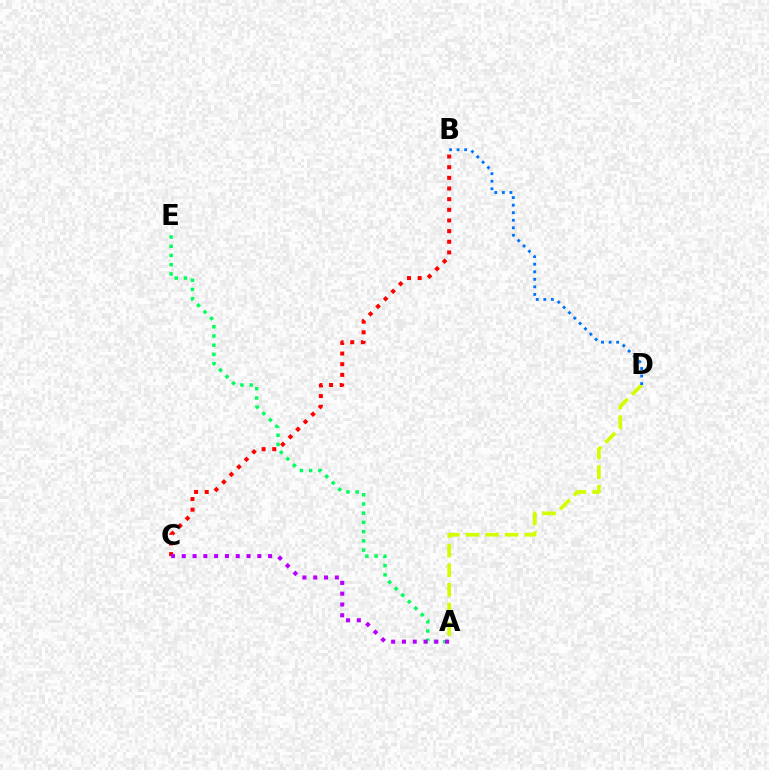{('A', 'E'): [{'color': '#00ff5c', 'line_style': 'dotted', 'thickness': 2.51}], ('B', 'C'): [{'color': '#ff0000', 'line_style': 'dotted', 'thickness': 2.9}], ('A', 'D'): [{'color': '#d1ff00', 'line_style': 'dashed', 'thickness': 2.66}], ('B', 'D'): [{'color': '#0074ff', 'line_style': 'dotted', 'thickness': 2.05}], ('A', 'C'): [{'color': '#b900ff', 'line_style': 'dotted', 'thickness': 2.93}]}